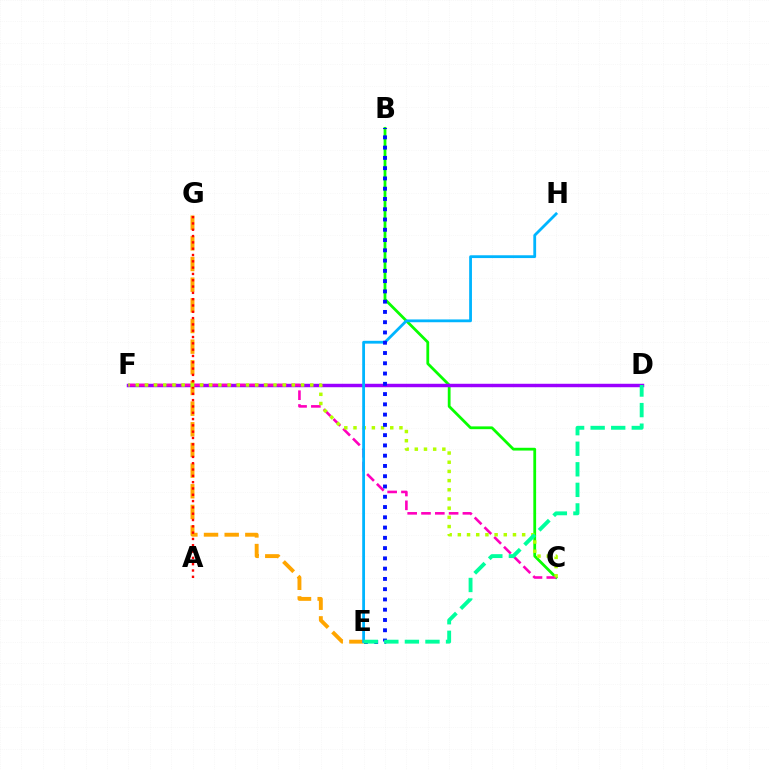{('B', 'C'): [{'color': '#08ff00', 'line_style': 'solid', 'thickness': 2.0}], ('D', 'F'): [{'color': '#9b00ff', 'line_style': 'solid', 'thickness': 2.49}], ('C', 'F'): [{'color': '#ff00bd', 'line_style': 'dashed', 'thickness': 1.88}, {'color': '#b3ff00', 'line_style': 'dotted', 'thickness': 2.5}], ('E', 'G'): [{'color': '#ffa500', 'line_style': 'dashed', 'thickness': 2.81}], ('A', 'G'): [{'color': '#ff0000', 'line_style': 'dotted', 'thickness': 1.71}], ('E', 'H'): [{'color': '#00b5ff', 'line_style': 'solid', 'thickness': 2.02}], ('B', 'E'): [{'color': '#0010ff', 'line_style': 'dotted', 'thickness': 2.79}], ('D', 'E'): [{'color': '#00ff9d', 'line_style': 'dashed', 'thickness': 2.79}]}